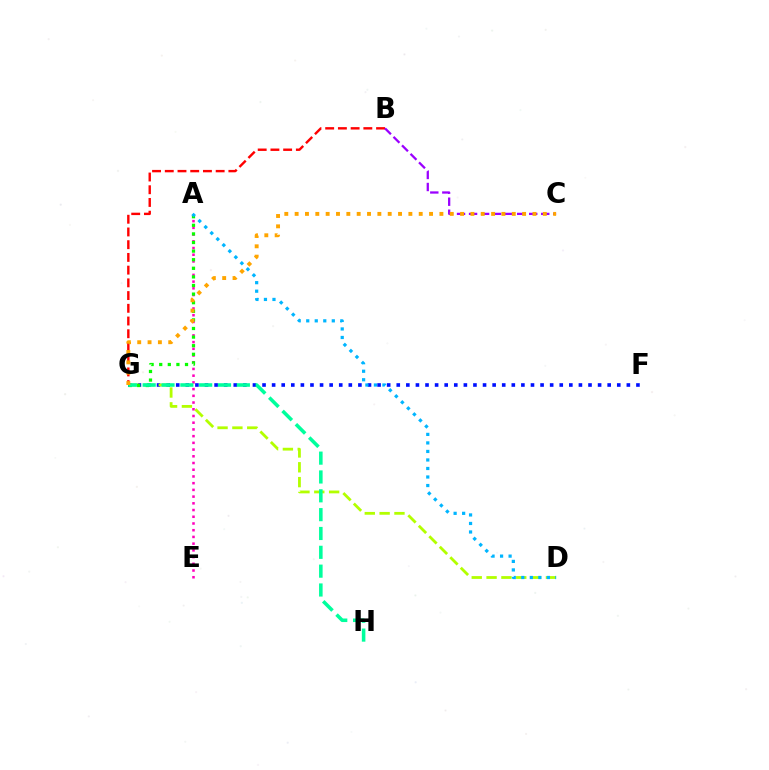{('A', 'E'): [{'color': '#ff00bd', 'line_style': 'dotted', 'thickness': 1.83}], ('B', 'G'): [{'color': '#ff0000', 'line_style': 'dashed', 'thickness': 1.73}], ('F', 'G'): [{'color': '#0010ff', 'line_style': 'dotted', 'thickness': 2.6}], ('D', 'G'): [{'color': '#b3ff00', 'line_style': 'dashed', 'thickness': 2.02}], ('A', 'G'): [{'color': '#08ff00', 'line_style': 'dotted', 'thickness': 2.34}], ('B', 'C'): [{'color': '#9b00ff', 'line_style': 'dashed', 'thickness': 1.63}], ('G', 'H'): [{'color': '#00ff9d', 'line_style': 'dashed', 'thickness': 2.56}], ('C', 'G'): [{'color': '#ffa500', 'line_style': 'dotted', 'thickness': 2.81}], ('A', 'D'): [{'color': '#00b5ff', 'line_style': 'dotted', 'thickness': 2.32}]}